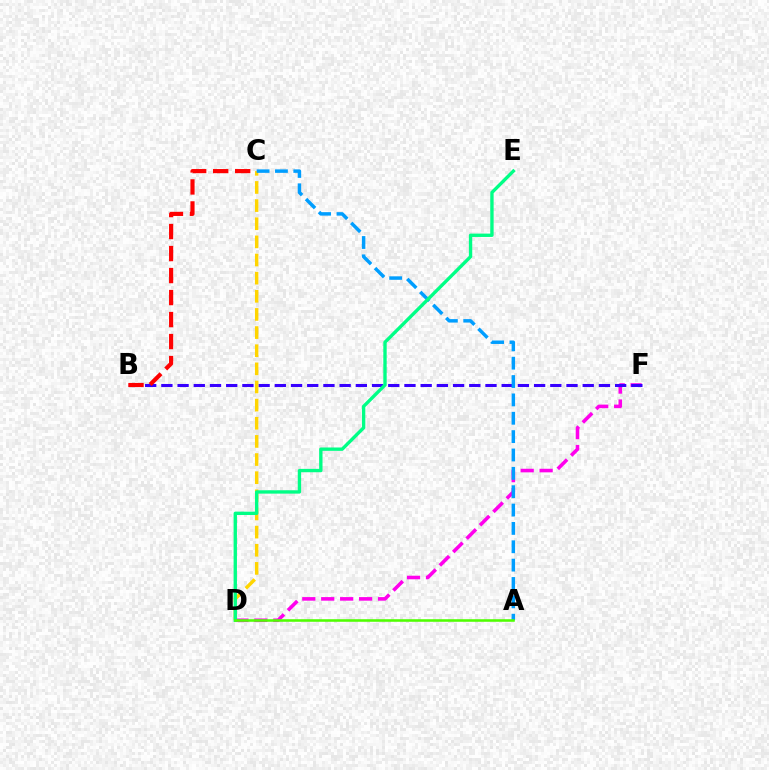{('D', 'F'): [{'color': '#ff00ed', 'line_style': 'dashed', 'thickness': 2.57}], ('B', 'F'): [{'color': '#3700ff', 'line_style': 'dashed', 'thickness': 2.2}], ('C', 'D'): [{'color': '#ffd500', 'line_style': 'dashed', 'thickness': 2.46}], ('A', 'C'): [{'color': '#009eff', 'line_style': 'dashed', 'thickness': 2.49}], ('D', 'E'): [{'color': '#00ff86', 'line_style': 'solid', 'thickness': 2.42}], ('B', 'C'): [{'color': '#ff0000', 'line_style': 'dashed', 'thickness': 2.99}], ('A', 'D'): [{'color': '#4fff00', 'line_style': 'solid', 'thickness': 1.85}]}